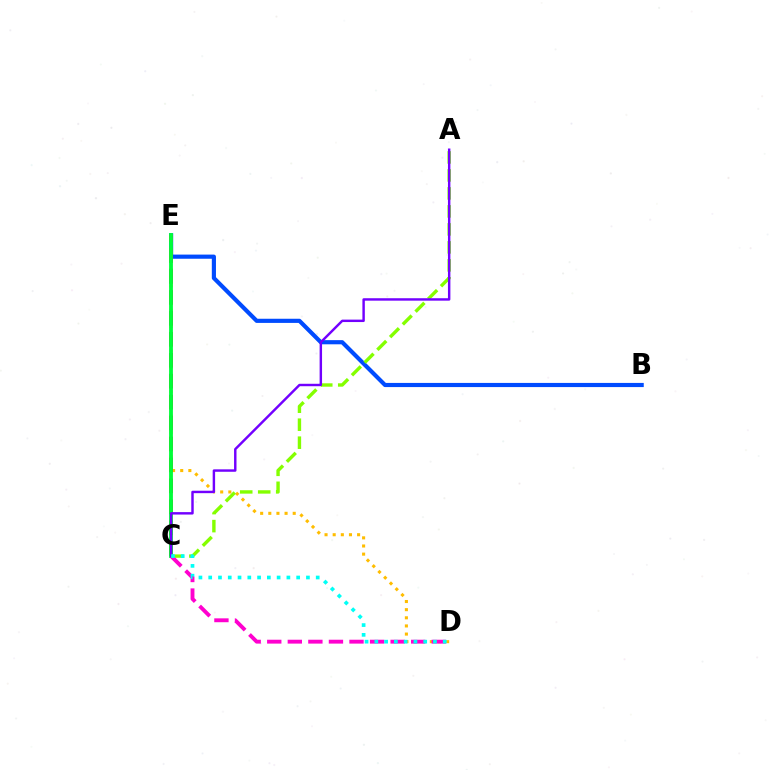{('D', 'E'): [{'color': '#ffbd00', 'line_style': 'dotted', 'thickness': 2.21}], ('B', 'E'): [{'color': '#004bff', 'line_style': 'solid', 'thickness': 2.99}], ('C', 'E'): [{'color': '#ff0000', 'line_style': 'dashed', 'thickness': 2.84}, {'color': '#00ff39', 'line_style': 'solid', 'thickness': 2.75}], ('A', 'C'): [{'color': '#84ff00', 'line_style': 'dashed', 'thickness': 2.44}, {'color': '#7200ff', 'line_style': 'solid', 'thickness': 1.75}], ('C', 'D'): [{'color': '#ff00cf', 'line_style': 'dashed', 'thickness': 2.79}, {'color': '#00fff6', 'line_style': 'dotted', 'thickness': 2.66}]}